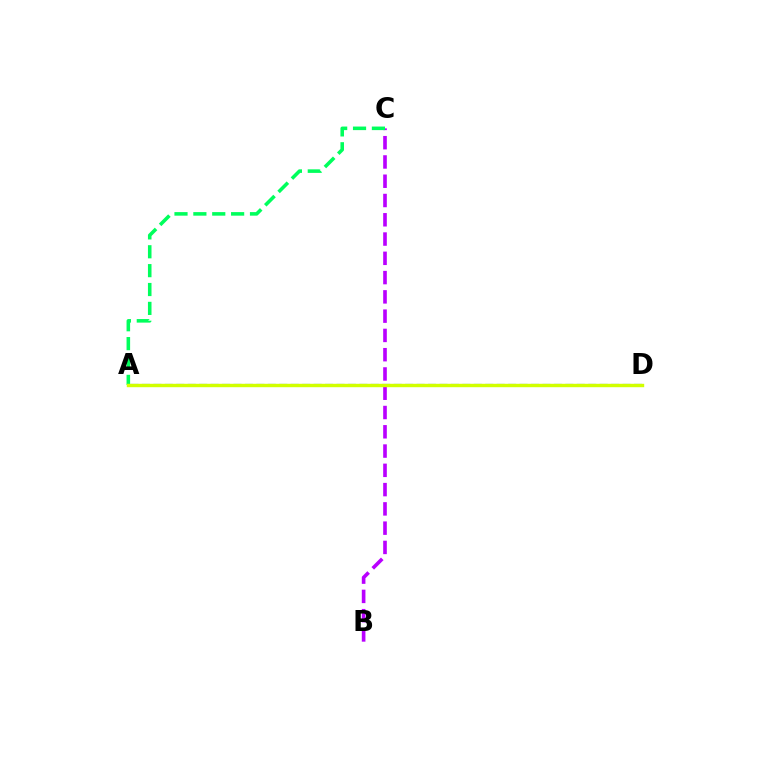{('A', 'D'): [{'color': '#ff0000', 'line_style': 'dashed', 'thickness': 2.16}, {'color': '#0074ff', 'line_style': 'dashed', 'thickness': 1.55}, {'color': '#d1ff00', 'line_style': 'solid', 'thickness': 2.45}], ('B', 'C'): [{'color': '#b900ff', 'line_style': 'dashed', 'thickness': 2.62}], ('A', 'C'): [{'color': '#00ff5c', 'line_style': 'dashed', 'thickness': 2.56}]}